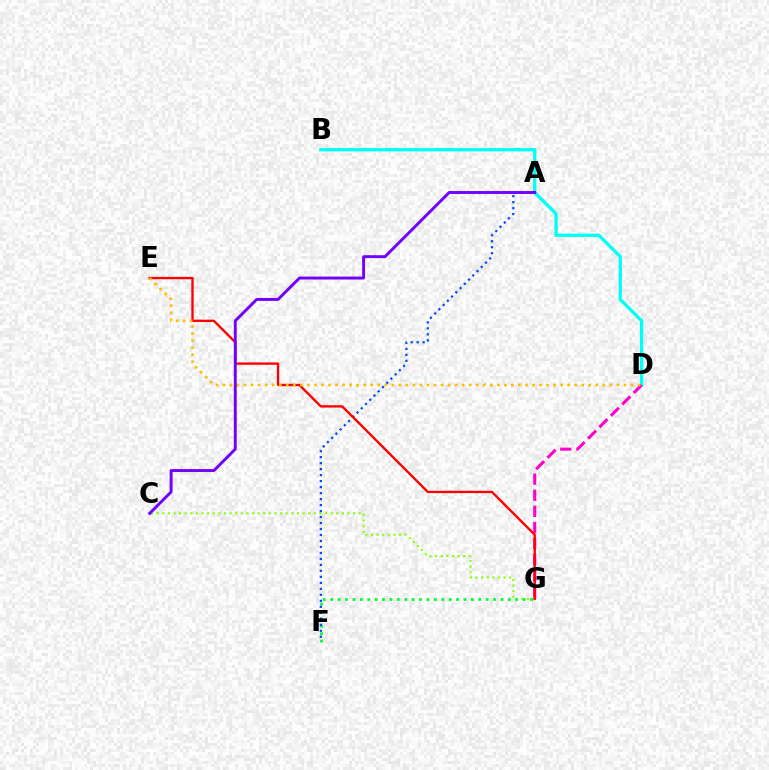{('C', 'G'): [{'color': '#84ff00', 'line_style': 'dotted', 'thickness': 1.53}], ('B', 'D'): [{'color': '#00fff6', 'line_style': 'solid', 'thickness': 2.39}], ('D', 'G'): [{'color': '#ff00cf', 'line_style': 'dashed', 'thickness': 2.19}], ('F', 'G'): [{'color': '#00ff39', 'line_style': 'dotted', 'thickness': 2.01}], ('A', 'F'): [{'color': '#004bff', 'line_style': 'dotted', 'thickness': 1.63}], ('E', 'G'): [{'color': '#ff0000', 'line_style': 'solid', 'thickness': 1.69}], ('D', 'E'): [{'color': '#ffbd00', 'line_style': 'dotted', 'thickness': 1.91}], ('A', 'C'): [{'color': '#7200ff', 'line_style': 'solid', 'thickness': 2.1}]}